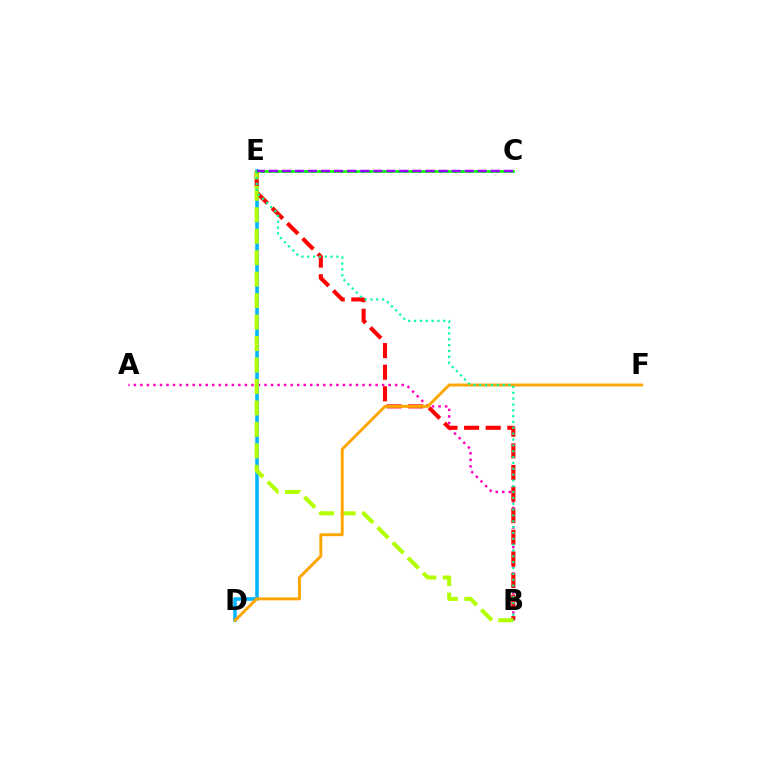{('C', 'E'): [{'color': '#0010ff', 'line_style': 'dotted', 'thickness': 1.93}, {'color': '#08ff00', 'line_style': 'solid', 'thickness': 1.85}, {'color': '#9b00ff', 'line_style': 'dashed', 'thickness': 1.77}], ('A', 'B'): [{'color': '#ff00bd', 'line_style': 'dotted', 'thickness': 1.78}], ('D', 'E'): [{'color': '#00b5ff', 'line_style': 'solid', 'thickness': 2.57}], ('B', 'E'): [{'color': '#ff0000', 'line_style': 'dashed', 'thickness': 2.93}, {'color': '#b3ff00', 'line_style': 'dashed', 'thickness': 2.92}, {'color': '#00ff9d', 'line_style': 'dotted', 'thickness': 1.59}], ('D', 'F'): [{'color': '#ffa500', 'line_style': 'solid', 'thickness': 2.11}]}